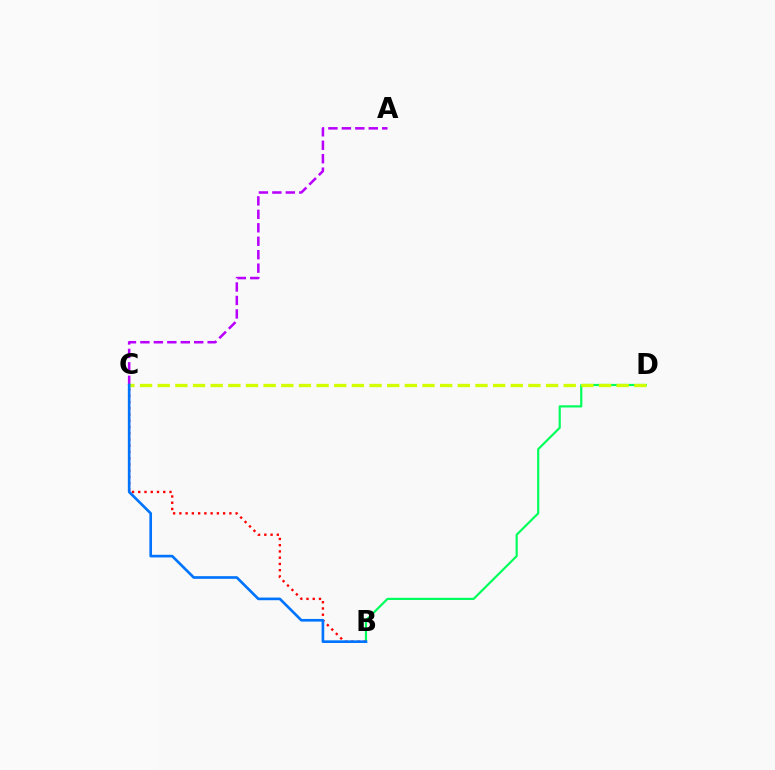{('A', 'C'): [{'color': '#b900ff', 'line_style': 'dashed', 'thickness': 1.83}], ('B', 'D'): [{'color': '#00ff5c', 'line_style': 'solid', 'thickness': 1.57}], ('B', 'C'): [{'color': '#ff0000', 'line_style': 'dotted', 'thickness': 1.7}, {'color': '#0074ff', 'line_style': 'solid', 'thickness': 1.91}], ('C', 'D'): [{'color': '#d1ff00', 'line_style': 'dashed', 'thickness': 2.4}]}